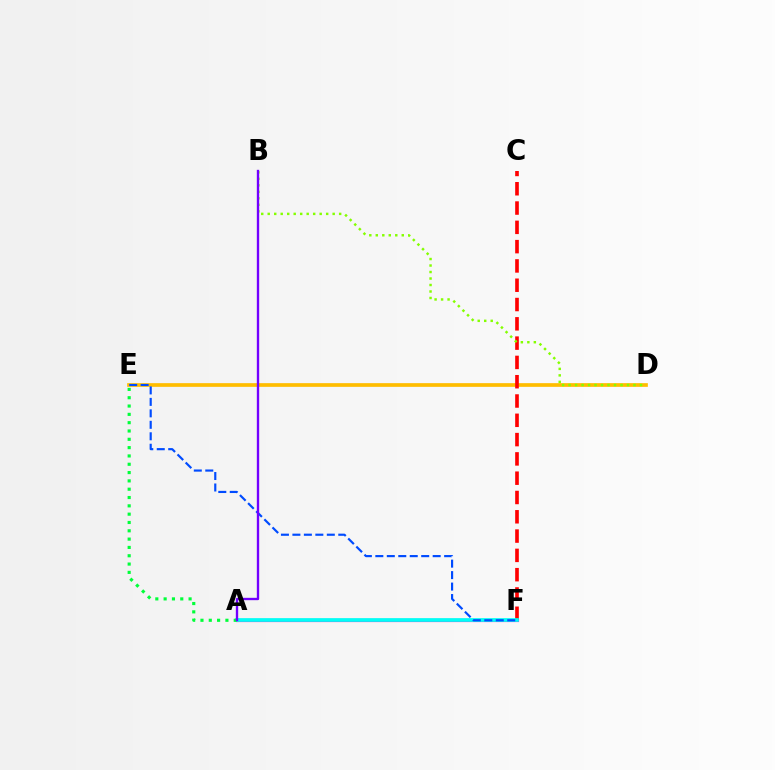{('A', 'F'): [{'color': '#ff00cf', 'line_style': 'solid', 'thickness': 2.28}, {'color': '#00fff6', 'line_style': 'solid', 'thickness': 2.66}], ('D', 'E'): [{'color': '#ffbd00', 'line_style': 'solid', 'thickness': 2.66}], ('C', 'F'): [{'color': '#ff0000', 'line_style': 'dashed', 'thickness': 2.62}], ('B', 'D'): [{'color': '#84ff00', 'line_style': 'dotted', 'thickness': 1.76}], ('A', 'E'): [{'color': '#00ff39', 'line_style': 'dotted', 'thickness': 2.26}], ('E', 'F'): [{'color': '#004bff', 'line_style': 'dashed', 'thickness': 1.56}], ('A', 'B'): [{'color': '#7200ff', 'line_style': 'solid', 'thickness': 1.69}]}